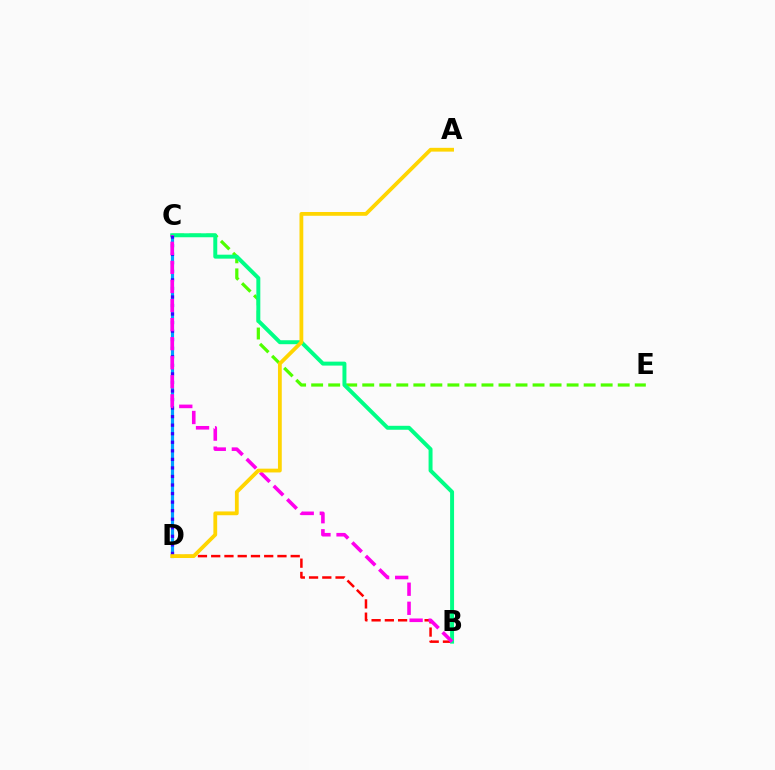{('C', 'E'): [{'color': '#4fff00', 'line_style': 'dashed', 'thickness': 2.31}], ('C', 'D'): [{'color': '#009eff', 'line_style': 'solid', 'thickness': 2.28}, {'color': '#3700ff', 'line_style': 'dotted', 'thickness': 2.32}], ('B', 'D'): [{'color': '#ff0000', 'line_style': 'dashed', 'thickness': 1.8}], ('B', 'C'): [{'color': '#00ff86', 'line_style': 'solid', 'thickness': 2.85}, {'color': '#ff00ed', 'line_style': 'dashed', 'thickness': 2.59}], ('A', 'D'): [{'color': '#ffd500', 'line_style': 'solid', 'thickness': 2.73}]}